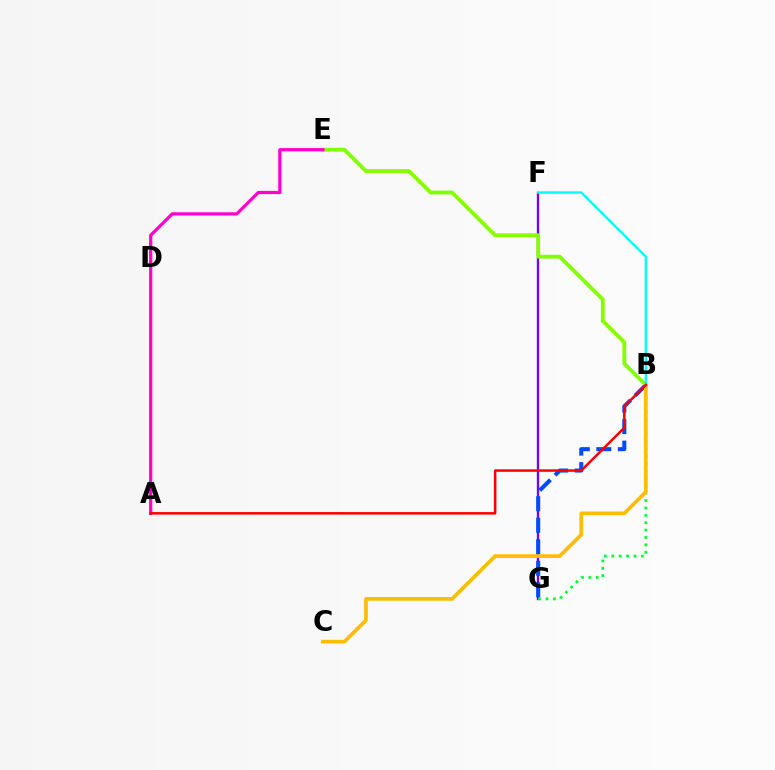{('F', 'G'): [{'color': '#7200ff', 'line_style': 'solid', 'thickness': 1.68}], ('B', 'G'): [{'color': '#004bff', 'line_style': 'dashed', 'thickness': 2.92}, {'color': '#00ff39', 'line_style': 'dotted', 'thickness': 2.01}], ('B', 'E'): [{'color': '#84ff00', 'line_style': 'solid', 'thickness': 2.75}], ('B', 'C'): [{'color': '#ffbd00', 'line_style': 'solid', 'thickness': 2.67}], ('A', 'E'): [{'color': '#ff00cf', 'line_style': 'solid', 'thickness': 2.33}], ('B', 'F'): [{'color': '#00fff6', 'line_style': 'solid', 'thickness': 1.7}], ('A', 'B'): [{'color': '#ff0000', 'line_style': 'solid', 'thickness': 1.81}]}